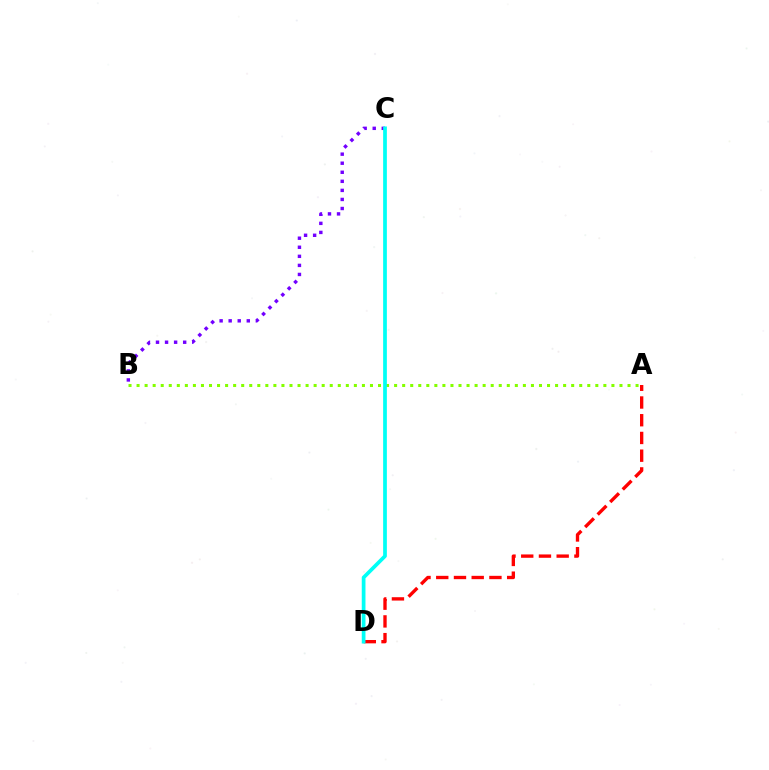{('B', 'C'): [{'color': '#7200ff', 'line_style': 'dotted', 'thickness': 2.46}], ('A', 'D'): [{'color': '#ff0000', 'line_style': 'dashed', 'thickness': 2.41}], ('A', 'B'): [{'color': '#84ff00', 'line_style': 'dotted', 'thickness': 2.19}], ('C', 'D'): [{'color': '#00fff6', 'line_style': 'solid', 'thickness': 2.68}]}